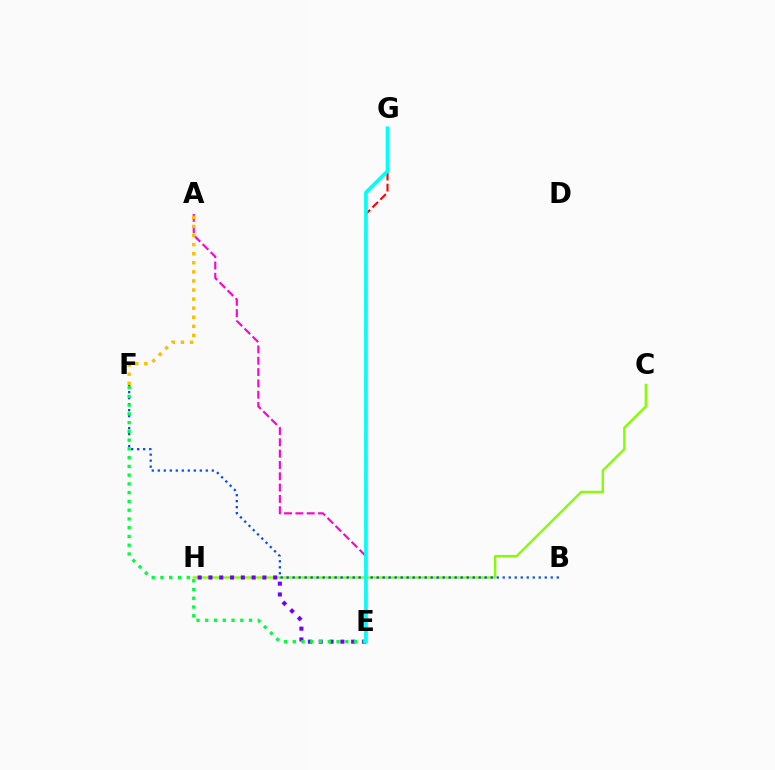{('C', 'H'): [{'color': '#84ff00', 'line_style': 'solid', 'thickness': 1.7}], ('A', 'E'): [{'color': '#ff00cf', 'line_style': 'dashed', 'thickness': 1.54}], ('E', 'H'): [{'color': '#7200ff', 'line_style': 'dotted', 'thickness': 2.93}], ('B', 'F'): [{'color': '#004bff', 'line_style': 'dotted', 'thickness': 1.63}], ('A', 'F'): [{'color': '#ffbd00', 'line_style': 'dotted', 'thickness': 2.47}], ('E', 'G'): [{'color': '#ff0000', 'line_style': 'dashed', 'thickness': 1.51}, {'color': '#00fff6', 'line_style': 'solid', 'thickness': 2.64}], ('E', 'F'): [{'color': '#00ff39', 'line_style': 'dotted', 'thickness': 2.38}]}